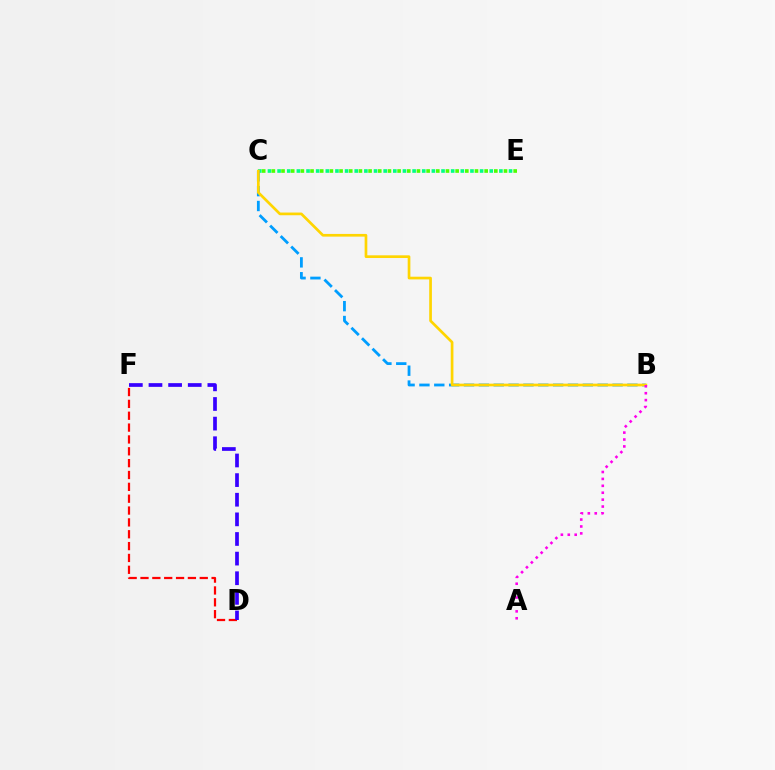{('D', 'F'): [{'color': '#ff0000', 'line_style': 'dashed', 'thickness': 1.61}, {'color': '#3700ff', 'line_style': 'dashed', 'thickness': 2.67}], ('C', 'E'): [{'color': '#00ff86', 'line_style': 'dotted', 'thickness': 2.62}, {'color': '#4fff00', 'line_style': 'dotted', 'thickness': 2.63}], ('B', 'C'): [{'color': '#009eff', 'line_style': 'dashed', 'thickness': 2.02}, {'color': '#ffd500', 'line_style': 'solid', 'thickness': 1.94}], ('A', 'B'): [{'color': '#ff00ed', 'line_style': 'dotted', 'thickness': 1.88}]}